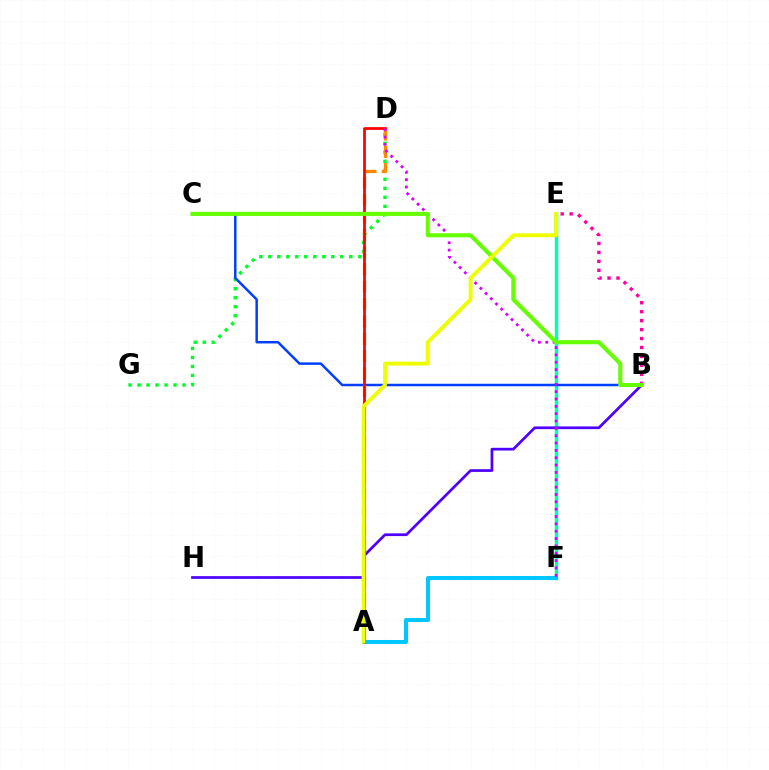{('D', 'G'): [{'color': '#00ff27', 'line_style': 'dotted', 'thickness': 2.45}], ('E', 'F'): [{'color': '#00ffaf', 'line_style': 'solid', 'thickness': 2.49}], ('B', 'C'): [{'color': '#003fff', 'line_style': 'solid', 'thickness': 1.79}, {'color': '#66ff00', 'line_style': 'solid', 'thickness': 2.94}], ('B', 'H'): [{'color': '#4f00ff', 'line_style': 'solid', 'thickness': 1.95}], ('A', 'F'): [{'color': '#00c7ff', 'line_style': 'solid', 'thickness': 2.9}], ('A', 'D'): [{'color': '#ff8800', 'line_style': 'dashed', 'thickness': 2.35}, {'color': '#ff0000', 'line_style': 'solid', 'thickness': 1.97}], ('B', 'E'): [{'color': '#ff00a0', 'line_style': 'dotted', 'thickness': 2.43}], ('D', 'F'): [{'color': '#d600ff', 'line_style': 'dotted', 'thickness': 2.0}], ('A', 'E'): [{'color': '#eeff00', 'line_style': 'solid', 'thickness': 2.79}]}